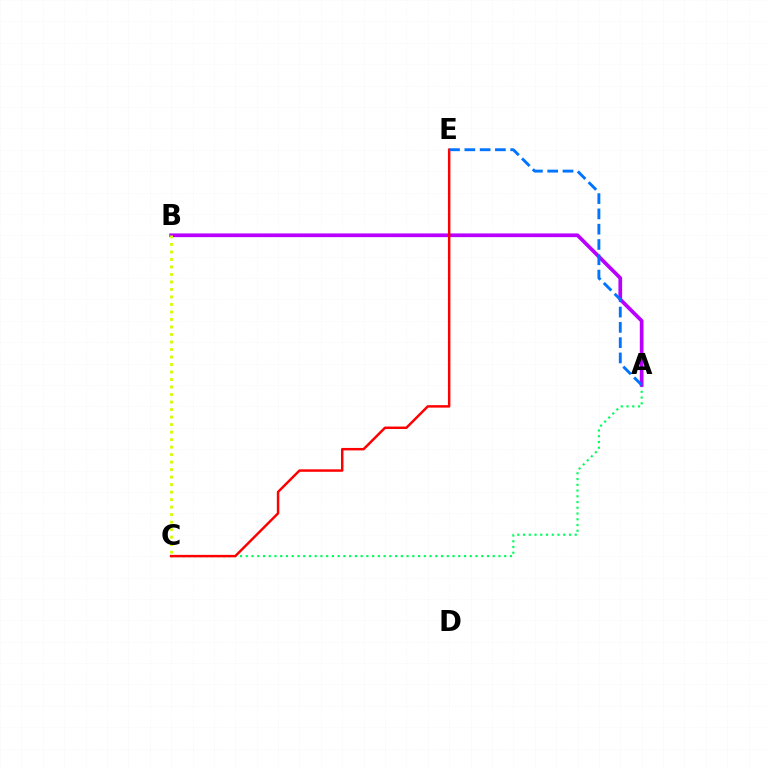{('A', 'C'): [{'color': '#00ff5c', 'line_style': 'dotted', 'thickness': 1.56}], ('A', 'B'): [{'color': '#b900ff', 'line_style': 'solid', 'thickness': 2.67}], ('C', 'E'): [{'color': '#ff0000', 'line_style': 'solid', 'thickness': 1.77}], ('B', 'C'): [{'color': '#d1ff00', 'line_style': 'dotted', 'thickness': 2.04}], ('A', 'E'): [{'color': '#0074ff', 'line_style': 'dashed', 'thickness': 2.08}]}